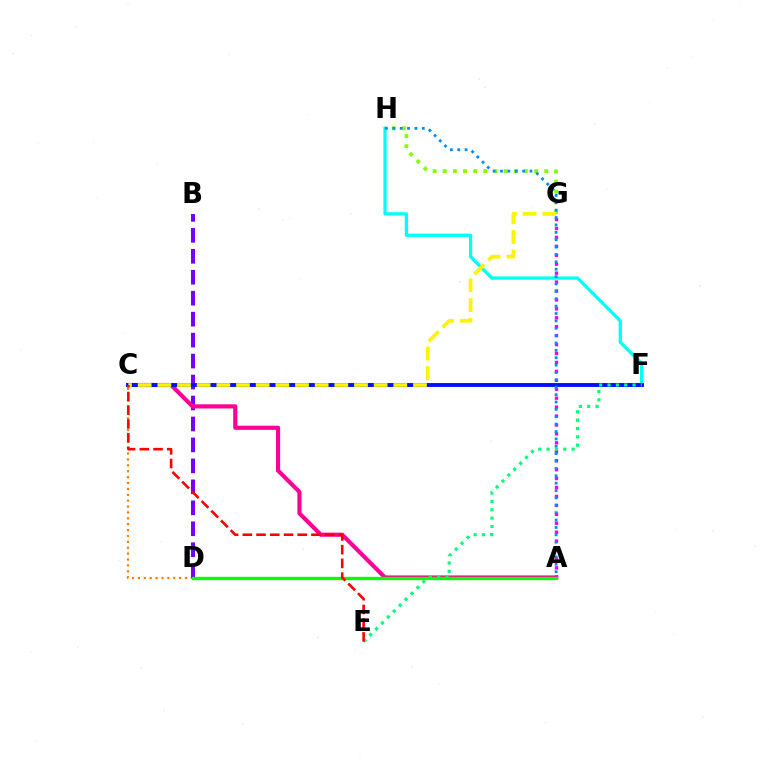{('C', 'D'): [{'color': '#ff7c00', 'line_style': 'dotted', 'thickness': 1.6}], ('B', 'D'): [{'color': '#7200ff', 'line_style': 'dashed', 'thickness': 2.85}], ('G', 'H'): [{'color': '#84ff00', 'line_style': 'dotted', 'thickness': 2.76}], ('F', 'H'): [{'color': '#00fff6', 'line_style': 'solid', 'thickness': 2.35}], ('A', 'C'): [{'color': '#ff0094', 'line_style': 'solid', 'thickness': 2.99}], ('C', 'F'): [{'color': '#0010ff', 'line_style': 'solid', 'thickness': 2.8}], ('A', 'G'): [{'color': '#ee00ff', 'line_style': 'dotted', 'thickness': 2.43}], ('C', 'G'): [{'color': '#fcf500', 'line_style': 'dashed', 'thickness': 2.67}], ('A', 'H'): [{'color': '#008cff', 'line_style': 'dotted', 'thickness': 2.0}], ('E', 'F'): [{'color': '#00ff74', 'line_style': 'dotted', 'thickness': 2.27}], ('A', 'D'): [{'color': '#08ff00', 'line_style': 'solid', 'thickness': 2.41}], ('C', 'E'): [{'color': '#ff0000', 'line_style': 'dashed', 'thickness': 1.86}]}